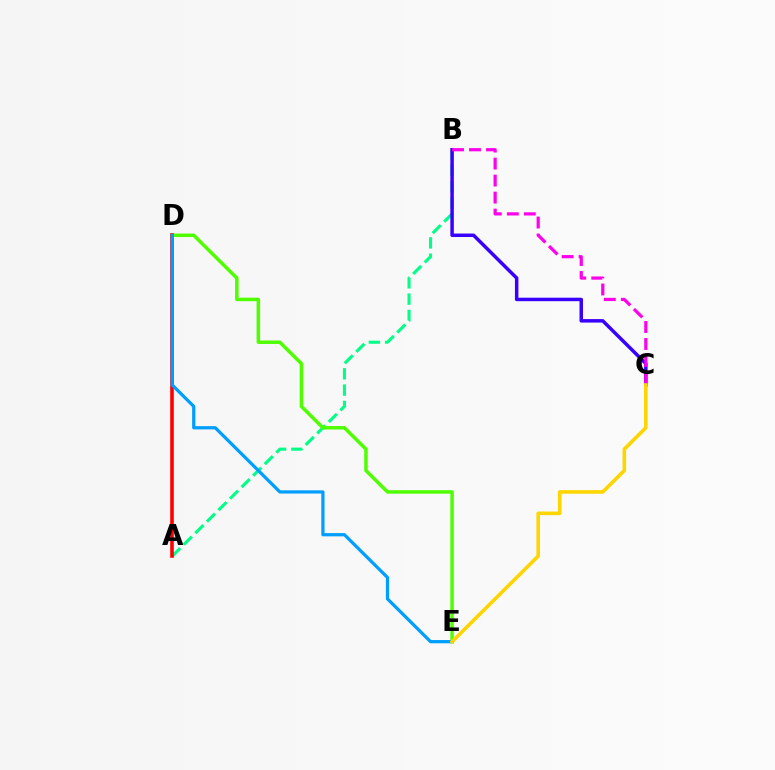{('A', 'B'): [{'color': '#00ff86', 'line_style': 'dashed', 'thickness': 2.21}], ('D', 'E'): [{'color': '#4fff00', 'line_style': 'solid', 'thickness': 2.51}, {'color': '#009eff', 'line_style': 'solid', 'thickness': 2.33}], ('A', 'D'): [{'color': '#ff0000', 'line_style': 'solid', 'thickness': 2.58}], ('B', 'C'): [{'color': '#3700ff', 'line_style': 'solid', 'thickness': 2.5}, {'color': '#ff00ed', 'line_style': 'dashed', 'thickness': 2.31}], ('C', 'E'): [{'color': '#ffd500', 'line_style': 'solid', 'thickness': 2.59}]}